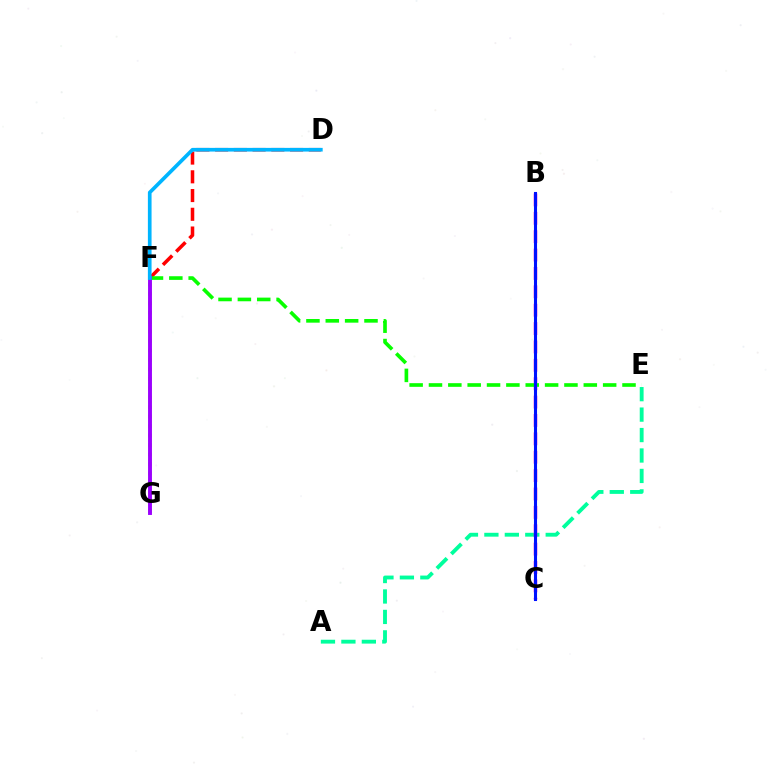{('A', 'E'): [{'color': '#00ff9d', 'line_style': 'dashed', 'thickness': 2.78}], ('B', 'C'): [{'color': '#ff00bd', 'line_style': 'dashed', 'thickness': 2.5}, {'color': '#0010ff', 'line_style': 'solid', 'thickness': 2.21}], ('F', 'G'): [{'color': '#ffa500', 'line_style': 'dotted', 'thickness': 1.75}, {'color': '#b3ff00', 'line_style': 'dotted', 'thickness': 2.57}, {'color': '#9b00ff', 'line_style': 'solid', 'thickness': 2.81}], ('D', 'F'): [{'color': '#ff0000', 'line_style': 'dashed', 'thickness': 2.55}, {'color': '#00b5ff', 'line_style': 'solid', 'thickness': 2.65}], ('E', 'F'): [{'color': '#08ff00', 'line_style': 'dashed', 'thickness': 2.63}]}